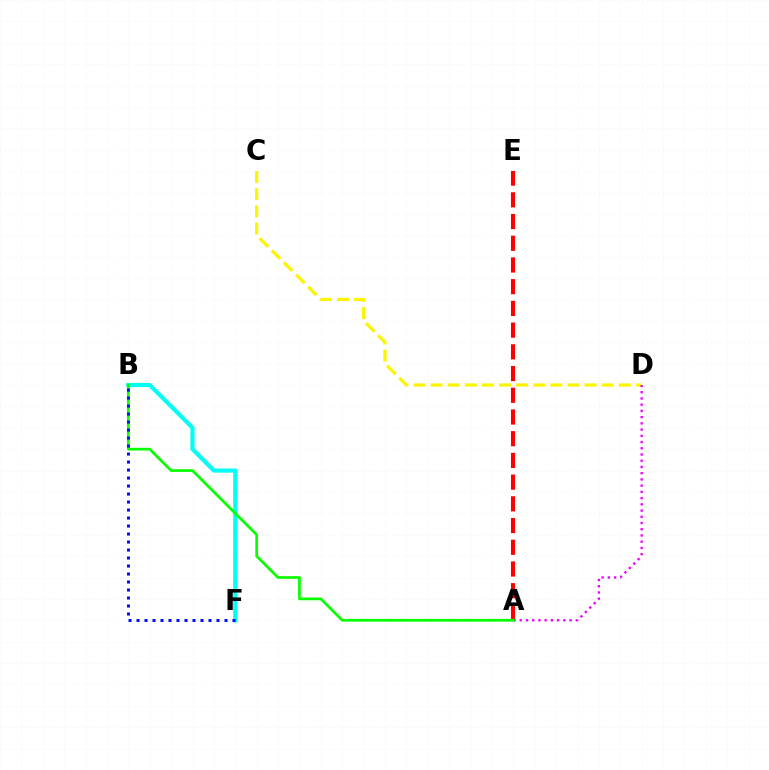{('C', 'D'): [{'color': '#fcf500', 'line_style': 'dashed', 'thickness': 2.32}], ('A', 'D'): [{'color': '#ee00ff', 'line_style': 'dotted', 'thickness': 1.69}], ('A', 'E'): [{'color': '#ff0000', 'line_style': 'dashed', 'thickness': 2.95}], ('B', 'F'): [{'color': '#00fff6', 'line_style': 'solid', 'thickness': 2.99}, {'color': '#0010ff', 'line_style': 'dotted', 'thickness': 2.17}], ('A', 'B'): [{'color': '#08ff00', 'line_style': 'solid', 'thickness': 1.97}]}